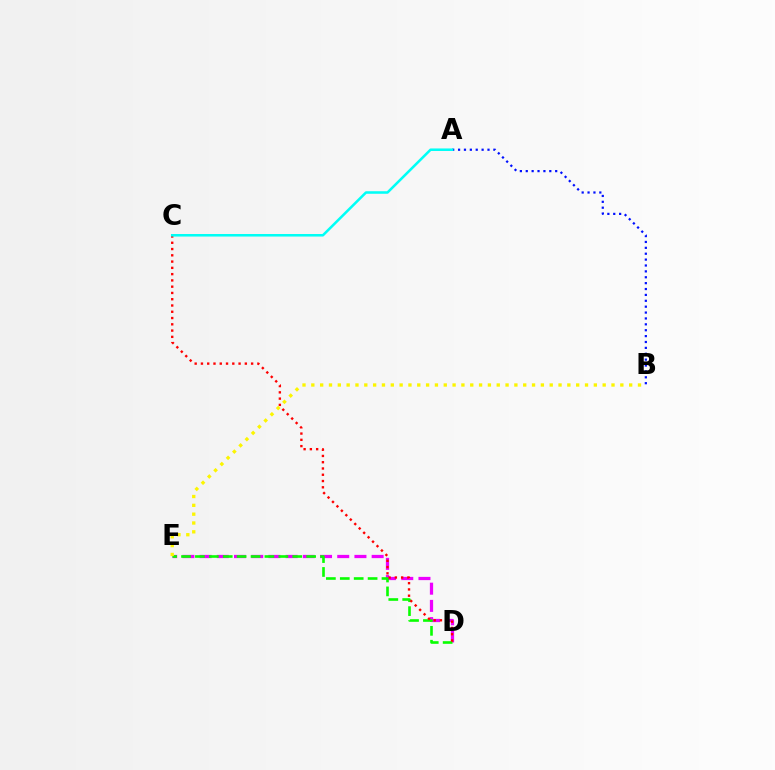{('D', 'E'): [{'color': '#ee00ff', 'line_style': 'dashed', 'thickness': 2.34}, {'color': '#08ff00', 'line_style': 'dashed', 'thickness': 1.89}], ('A', 'B'): [{'color': '#0010ff', 'line_style': 'dotted', 'thickness': 1.6}], ('C', 'D'): [{'color': '#ff0000', 'line_style': 'dotted', 'thickness': 1.7}], ('B', 'E'): [{'color': '#fcf500', 'line_style': 'dotted', 'thickness': 2.4}], ('A', 'C'): [{'color': '#00fff6', 'line_style': 'solid', 'thickness': 1.83}]}